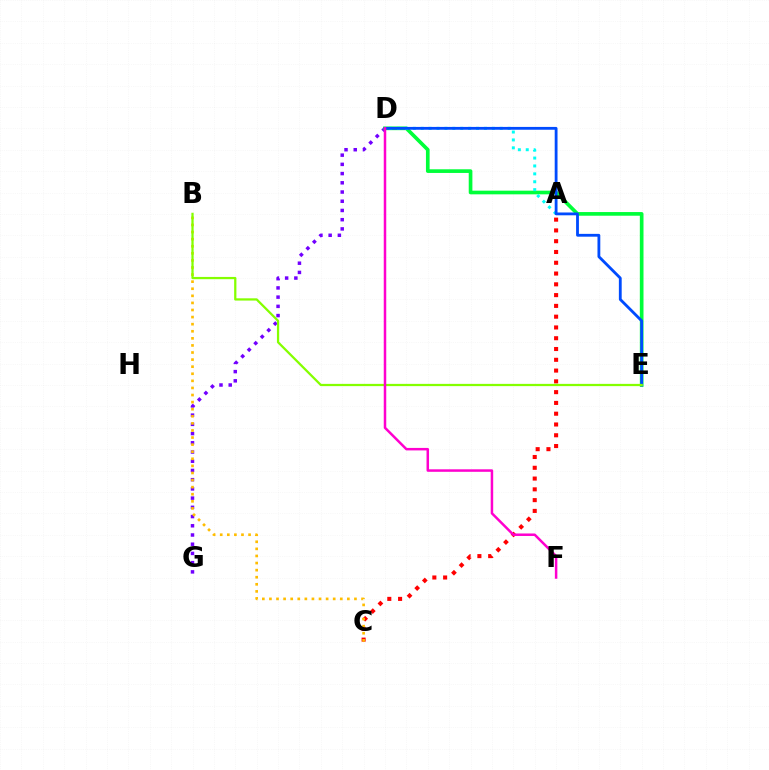{('D', 'G'): [{'color': '#7200ff', 'line_style': 'dotted', 'thickness': 2.51}], ('D', 'E'): [{'color': '#00ff39', 'line_style': 'solid', 'thickness': 2.64}, {'color': '#004bff', 'line_style': 'solid', 'thickness': 2.03}], ('A', 'C'): [{'color': '#ff0000', 'line_style': 'dotted', 'thickness': 2.93}], ('A', 'D'): [{'color': '#00fff6', 'line_style': 'dotted', 'thickness': 2.15}], ('B', 'C'): [{'color': '#ffbd00', 'line_style': 'dotted', 'thickness': 1.93}], ('B', 'E'): [{'color': '#84ff00', 'line_style': 'solid', 'thickness': 1.62}], ('D', 'F'): [{'color': '#ff00cf', 'line_style': 'solid', 'thickness': 1.8}]}